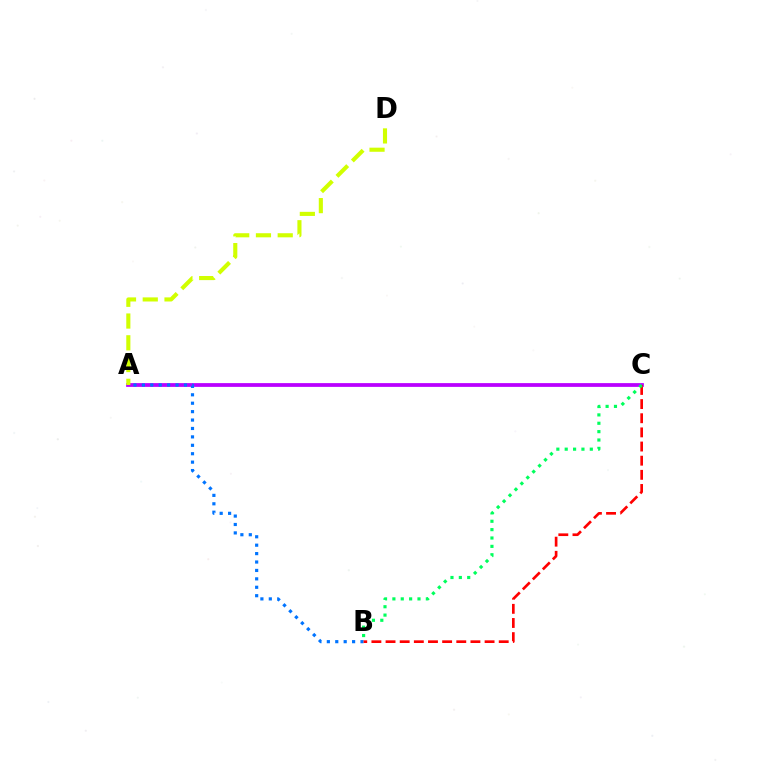{('A', 'C'): [{'color': '#b900ff', 'line_style': 'solid', 'thickness': 2.71}], ('A', 'B'): [{'color': '#0074ff', 'line_style': 'dotted', 'thickness': 2.29}], ('A', 'D'): [{'color': '#d1ff00', 'line_style': 'dashed', 'thickness': 2.96}], ('B', 'C'): [{'color': '#ff0000', 'line_style': 'dashed', 'thickness': 1.92}, {'color': '#00ff5c', 'line_style': 'dotted', 'thickness': 2.27}]}